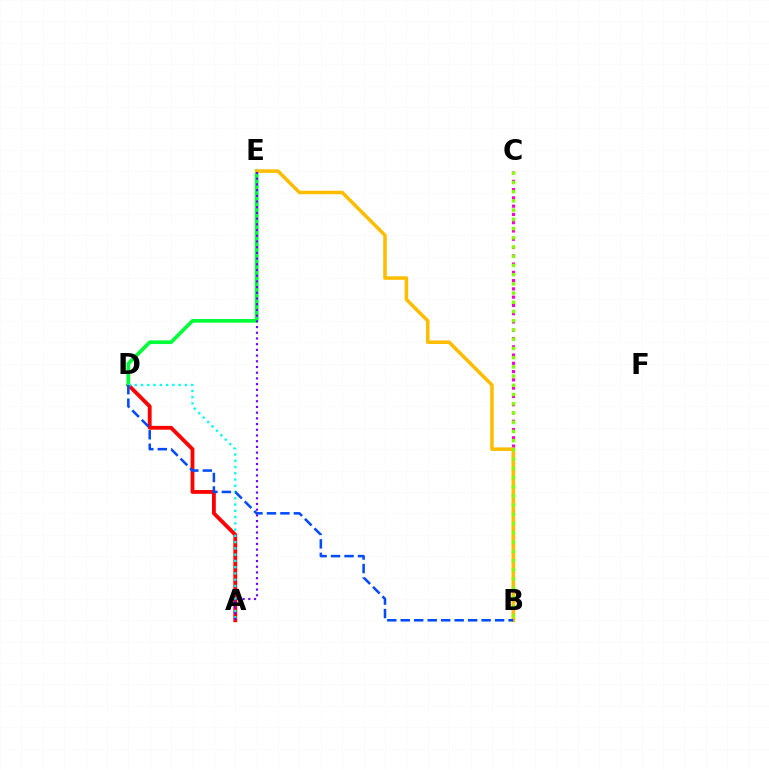{('A', 'D'): [{'color': '#ff0000', 'line_style': 'solid', 'thickness': 2.76}, {'color': '#00fff6', 'line_style': 'dotted', 'thickness': 1.7}], ('B', 'C'): [{'color': '#ff00cf', 'line_style': 'dotted', 'thickness': 2.25}, {'color': '#84ff00', 'line_style': 'dotted', 'thickness': 2.51}], ('D', 'E'): [{'color': '#00ff39', 'line_style': 'solid', 'thickness': 2.67}], ('B', 'E'): [{'color': '#ffbd00', 'line_style': 'solid', 'thickness': 2.55}], ('B', 'D'): [{'color': '#004bff', 'line_style': 'dashed', 'thickness': 1.83}], ('A', 'E'): [{'color': '#7200ff', 'line_style': 'dotted', 'thickness': 1.55}]}